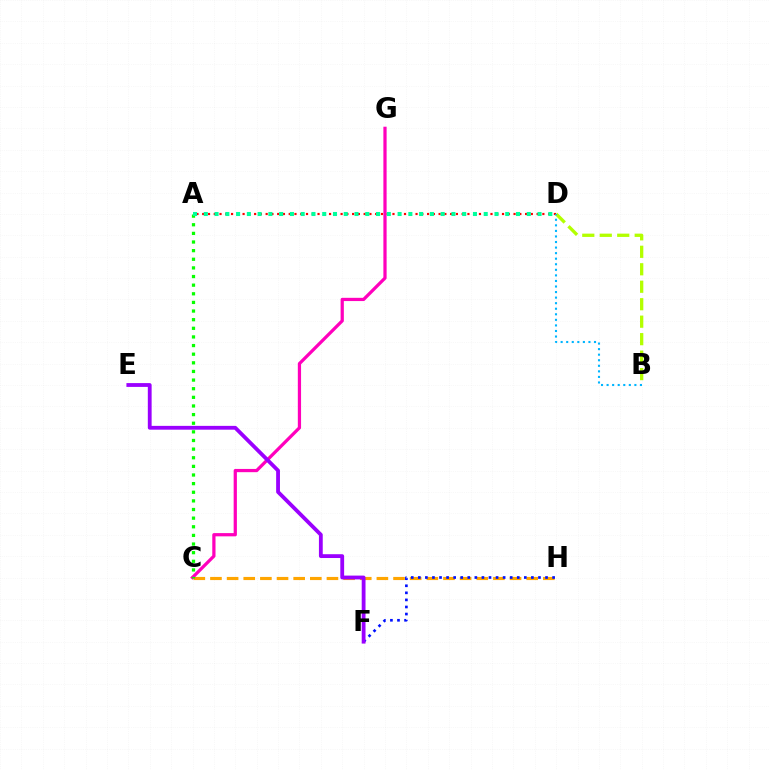{('C', 'H'): [{'color': '#ffa500', 'line_style': 'dashed', 'thickness': 2.26}], ('C', 'G'): [{'color': '#ff00bd', 'line_style': 'solid', 'thickness': 2.33}], ('F', 'H'): [{'color': '#0010ff', 'line_style': 'dotted', 'thickness': 1.92}], ('B', 'D'): [{'color': '#b3ff00', 'line_style': 'dashed', 'thickness': 2.37}, {'color': '#00b5ff', 'line_style': 'dotted', 'thickness': 1.51}], ('A', 'D'): [{'color': '#ff0000', 'line_style': 'dotted', 'thickness': 1.57}, {'color': '#00ff9d', 'line_style': 'dotted', 'thickness': 2.93}], ('A', 'C'): [{'color': '#08ff00', 'line_style': 'dotted', 'thickness': 2.34}], ('E', 'F'): [{'color': '#9b00ff', 'line_style': 'solid', 'thickness': 2.74}]}